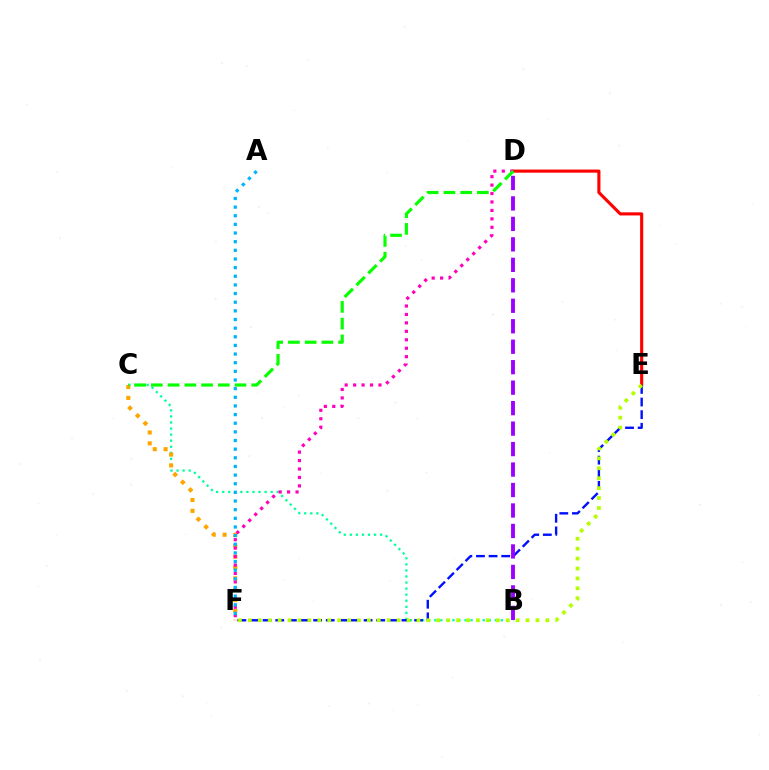{('B', 'C'): [{'color': '#00ff9d', 'line_style': 'dotted', 'thickness': 1.65}], ('C', 'F'): [{'color': '#ffa500', 'line_style': 'dotted', 'thickness': 2.95}], ('D', 'E'): [{'color': '#ff0000', 'line_style': 'solid', 'thickness': 2.24}], ('D', 'F'): [{'color': '#ff00bd', 'line_style': 'dotted', 'thickness': 2.29}], ('E', 'F'): [{'color': '#0010ff', 'line_style': 'dashed', 'thickness': 1.71}, {'color': '#b3ff00', 'line_style': 'dotted', 'thickness': 2.69}], ('B', 'D'): [{'color': '#9b00ff', 'line_style': 'dashed', 'thickness': 2.78}], ('C', 'D'): [{'color': '#08ff00', 'line_style': 'dashed', 'thickness': 2.27}], ('A', 'F'): [{'color': '#00b5ff', 'line_style': 'dotted', 'thickness': 2.35}]}